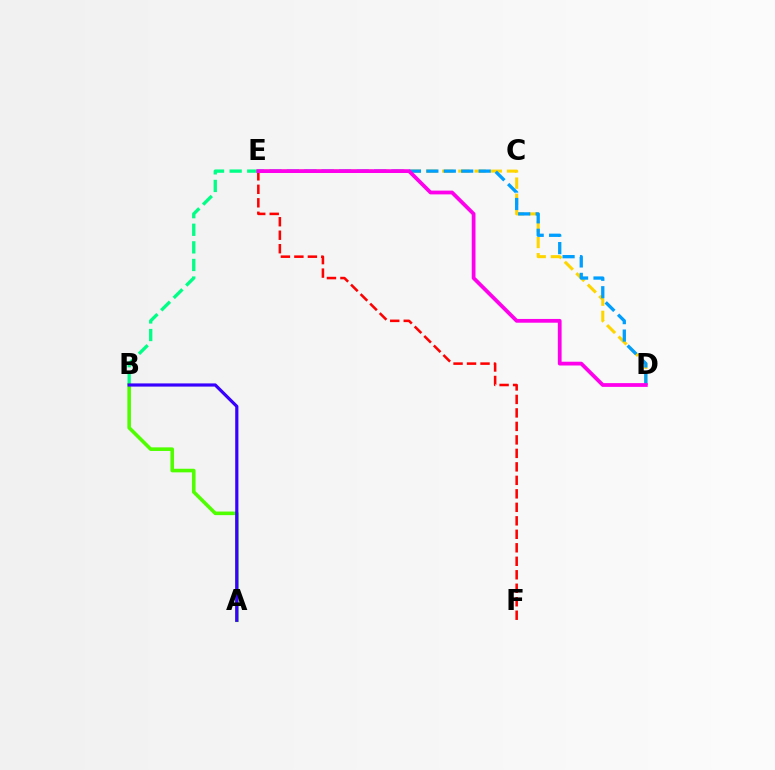{('E', 'F'): [{'color': '#ff0000', 'line_style': 'dashed', 'thickness': 1.83}], ('B', 'E'): [{'color': '#00ff86', 'line_style': 'dashed', 'thickness': 2.39}], ('A', 'B'): [{'color': '#4fff00', 'line_style': 'solid', 'thickness': 2.59}, {'color': '#3700ff', 'line_style': 'solid', 'thickness': 2.29}], ('D', 'E'): [{'color': '#ffd500', 'line_style': 'dashed', 'thickness': 2.2}, {'color': '#009eff', 'line_style': 'dashed', 'thickness': 2.37}, {'color': '#ff00ed', 'line_style': 'solid', 'thickness': 2.72}]}